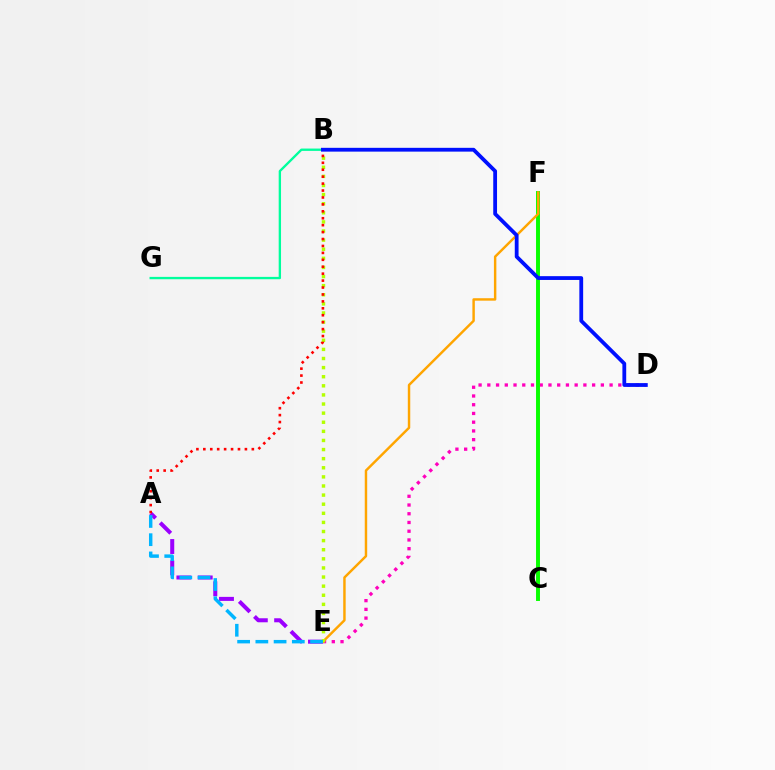{('A', 'E'): [{'color': '#9b00ff', 'line_style': 'dashed', 'thickness': 2.9}, {'color': '#00b5ff', 'line_style': 'dashed', 'thickness': 2.48}], ('D', 'E'): [{'color': '#ff00bd', 'line_style': 'dotted', 'thickness': 2.37}], ('B', 'G'): [{'color': '#00ff9d', 'line_style': 'solid', 'thickness': 1.69}], ('C', 'F'): [{'color': '#08ff00', 'line_style': 'solid', 'thickness': 2.83}], ('E', 'F'): [{'color': '#ffa500', 'line_style': 'solid', 'thickness': 1.76}], ('B', 'E'): [{'color': '#b3ff00', 'line_style': 'dotted', 'thickness': 2.47}], ('A', 'B'): [{'color': '#ff0000', 'line_style': 'dotted', 'thickness': 1.88}], ('B', 'D'): [{'color': '#0010ff', 'line_style': 'solid', 'thickness': 2.73}]}